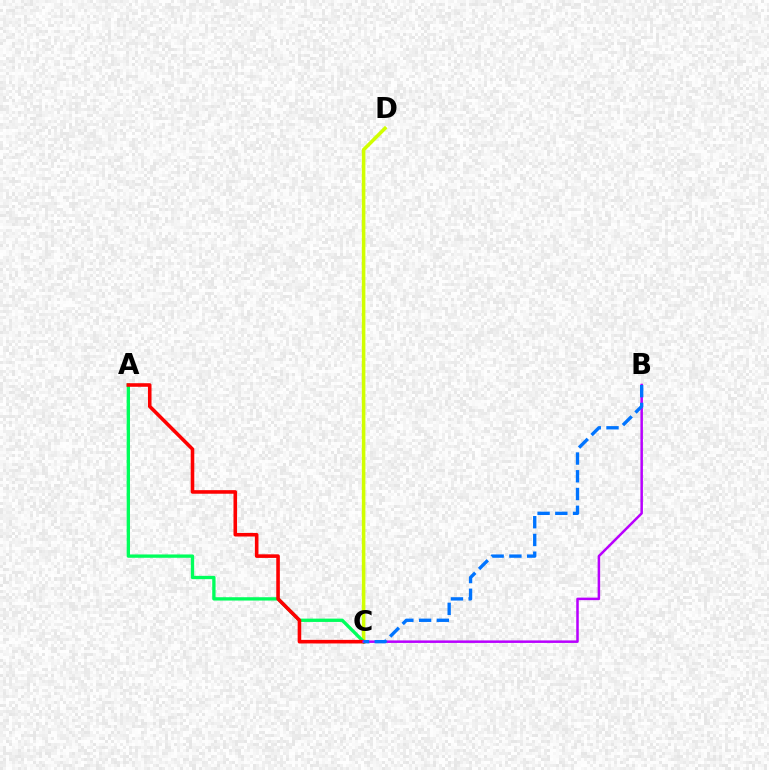{('C', 'D'): [{'color': '#d1ff00', 'line_style': 'solid', 'thickness': 2.55}], ('A', 'C'): [{'color': '#00ff5c', 'line_style': 'solid', 'thickness': 2.39}, {'color': '#ff0000', 'line_style': 'solid', 'thickness': 2.58}], ('B', 'C'): [{'color': '#b900ff', 'line_style': 'solid', 'thickness': 1.81}, {'color': '#0074ff', 'line_style': 'dashed', 'thickness': 2.41}]}